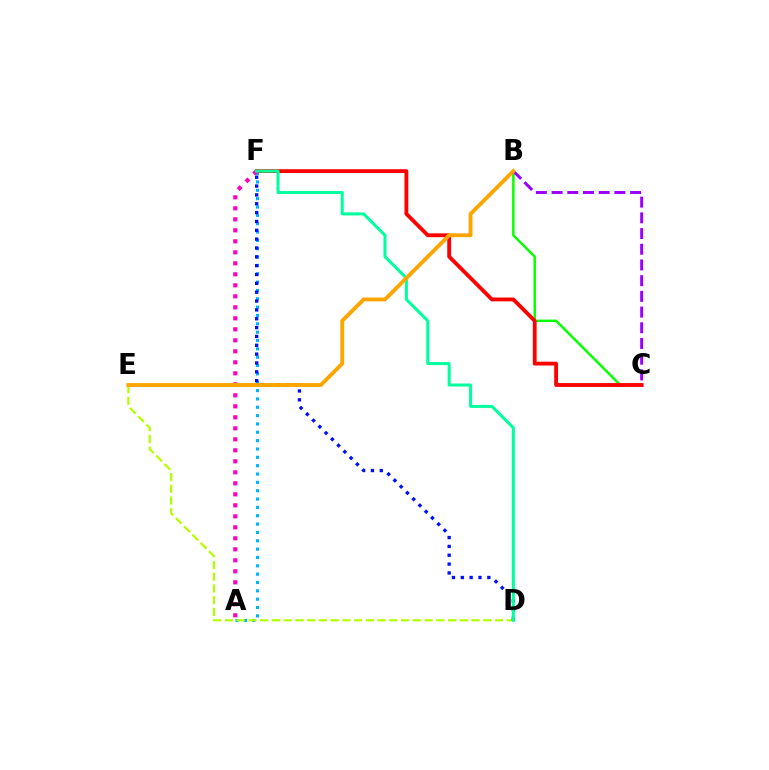{('B', 'C'): [{'color': '#08ff00', 'line_style': 'solid', 'thickness': 1.78}, {'color': '#9b00ff', 'line_style': 'dashed', 'thickness': 2.13}], ('A', 'F'): [{'color': '#00b5ff', 'line_style': 'dotted', 'thickness': 2.27}, {'color': '#ff00bd', 'line_style': 'dotted', 'thickness': 2.99}], ('D', 'E'): [{'color': '#b3ff00', 'line_style': 'dashed', 'thickness': 1.59}], ('D', 'F'): [{'color': '#0010ff', 'line_style': 'dotted', 'thickness': 2.4}, {'color': '#00ff9d', 'line_style': 'solid', 'thickness': 2.18}], ('C', 'F'): [{'color': '#ff0000', 'line_style': 'solid', 'thickness': 2.75}], ('B', 'E'): [{'color': '#ffa500', 'line_style': 'solid', 'thickness': 2.79}]}